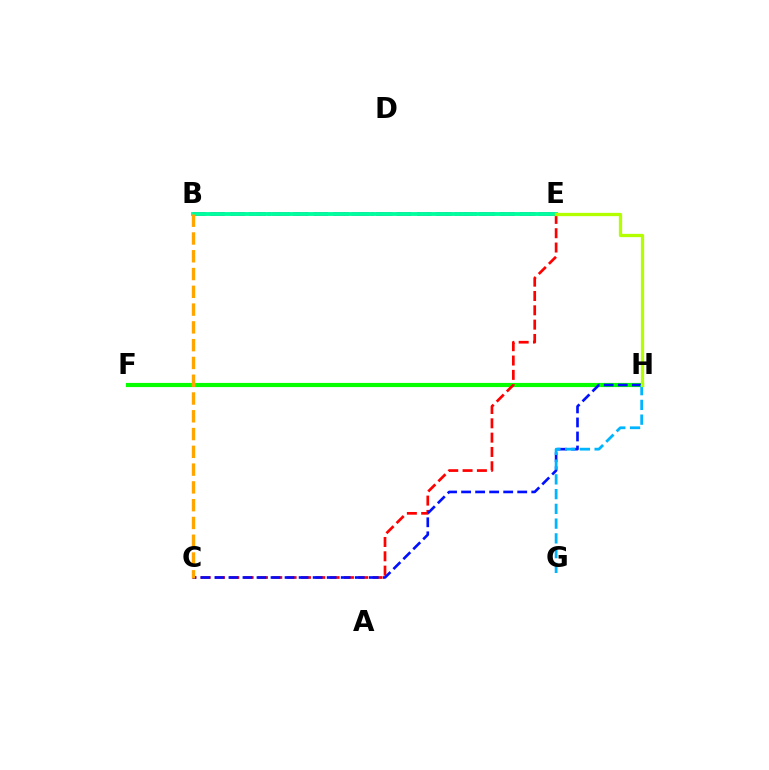{('F', 'H'): [{'color': '#08ff00', 'line_style': 'solid', 'thickness': 2.99}], ('B', 'E'): [{'color': '#ff00bd', 'line_style': 'dashed', 'thickness': 2.81}, {'color': '#9b00ff', 'line_style': 'dotted', 'thickness': 2.54}, {'color': '#00ff9d', 'line_style': 'solid', 'thickness': 2.79}], ('C', 'E'): [{'color': '#ff0000', 'line_style': 'dashed', 'thickness': 1.95}], ('C', 'H'): [{'color': '#0010ff', 'line_style': 'dashed', 'thickness': 1.91}], ('G', 'H'): [{'color': '#00b5ff', 'line_style': 'dashed', 'thickness': 2.0}], ('B', 'C'): [{'color': '#ffa500', 'line_style': 'dashed', 'thickness': 2.42}], ('E', 'H'): [{'color': '#b3ff00', 'line_style': 'solid', 'thickness': 2.37}]}